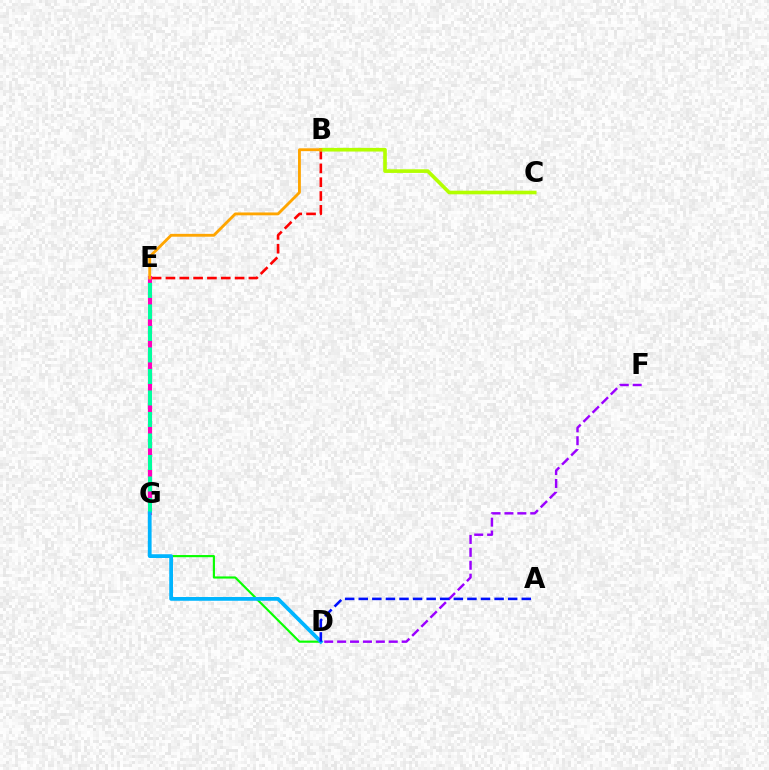{('B', 'E'): [{'color': '#ff0000', 'line_style': 'dashed', 'thickness': 1.88}, {'color': '#ffa500', 'line_style': 'solid', 'thickness': 2.05}], ('B', 'C'): [{'color': '#b3ff00', 'line_style': 'solid', 'thickness': 2.62}], ('E', 'G'): [{'color': '#ff00bd', 'line_style': 'solid', 'thickness': 2.99}, {'color': '#00ff9d', 'line_style': 'dashed', 'thickness': 2.92}], ('D', 'F'): [{'color': '#9b00ff', 'line_style': 'dashed', 'thickness': 1.75}], ('D', 'G'): [{'color': '#08ff00', 'line_style': 'solid', 'thickness': 1.55}, {'color': '#00b5ff', 'line_style': 'solid', 'thickness': 2.71}], ('A', 'D'): [{'color': '#0010ff', 'line_style': 'dashed', 'thickness': 1.85}]}